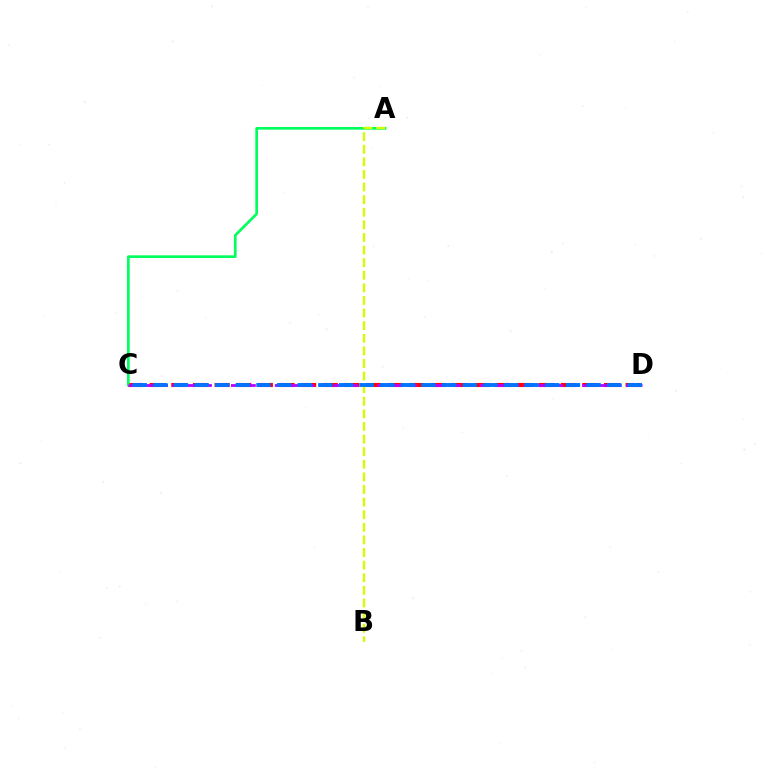{('C', 'D'): [{'color': '#ff0000', 'line_style': 'dashed', 'thickness': 2.94}, {'color': '#b900ff', 'line_style': 'dashed', 'thickness': 1.99}, {'color': '#0074ff', 'line_style': 'dashed', 'thickness': 2.8}], ('A', 'C'): [{'color': '#00ff5c', 'line_style': 'solid', 'thickness': 1.94}], ('A', 'B'): [{'color': '#d1ff00', 'line_style': 'dashed', 'thickness': 1.71}]}